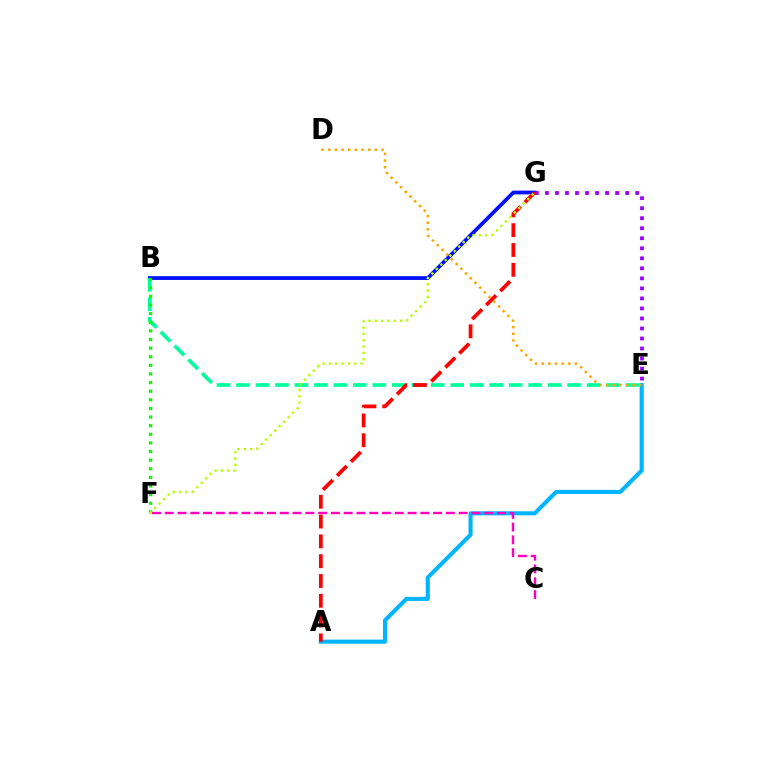{('B', 'G'): [{'color': '#0010ff', 'line_style': 'solid', 'thickness': 2.72}], ('B', 'E'): [{'color': '#00ff9d', 'line_style': 'dashed', 'thickness': 2.65}], ('B', 'F'): [{'color': '#08ff00', 'line_style': 'dotted', 'thickness': 2.34}], ('E', 'G'): [{'color': '#9b00ff', 'line_style': 'dotted', 'thickness': 2.72}], ('A', 'E'): [{'color': '#00b5ff', 'line_style': 'solid', 'thickness': 2.94}], ('C', 'F'): [{'color': '#ff00bd', 'line_style': 'dashed', 'thickness': 1.74}], ('A', 'G'): [{'color': '#ff0000', 'line_style': 'dashed', 'thickness': 2.69}], ('D', 'E'): [{'color': '#ffa500', 'line_style': 'dotted', 'thickness': 1.81}], ('F', 'G'): [{'color': '#b3ff00', 'line_style': 'dotted', 'thickness': 1.72}]}